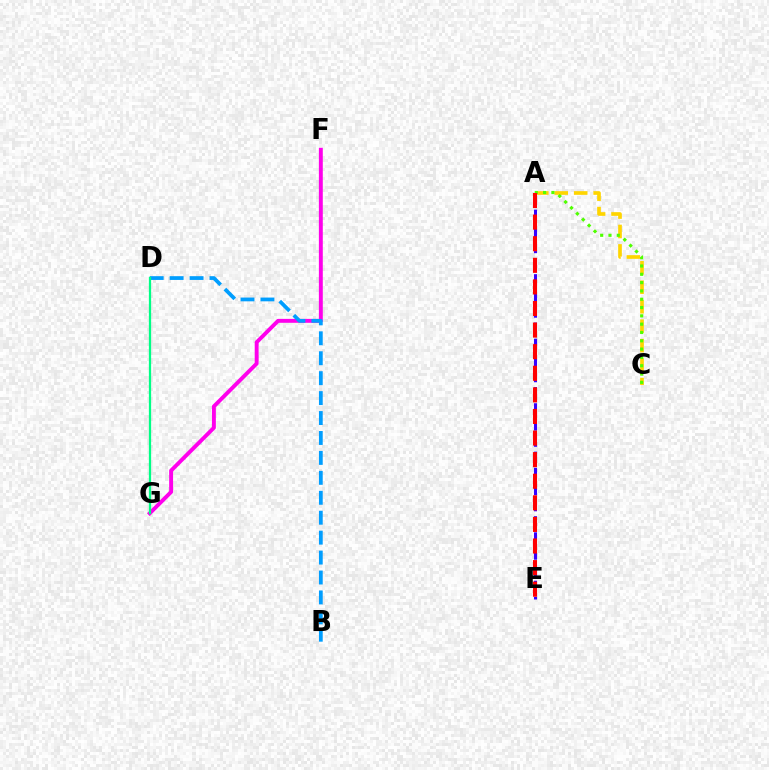{('A', 'E'): [{'color': '#3700ff', 'line_style': 'dashed', 'thickness': 2.19}, {'color': '#ff0000', 'line_style': 'dashed', 'thickness': 2.93}], ('F', 'G'): [{'color': '#ff00ed', 'line_style': 'solid', 'thickness': 2.82}], ('A', 'C'): [{'color': '#ffd500', 'line_style': 'dashed', 'thickness': 2.64}, {'color': '#4fff00', 'line_style': 'dotted', 'thickness': 2.26}], ('B', 'D'): [{'color': '#009eff', 'line_style': 'dashed', 'thickness': 2.71}], ('D', 'G'): [{'color': '#00ff86', 'line_style': 'solid', 'thickness': 1.62}]}